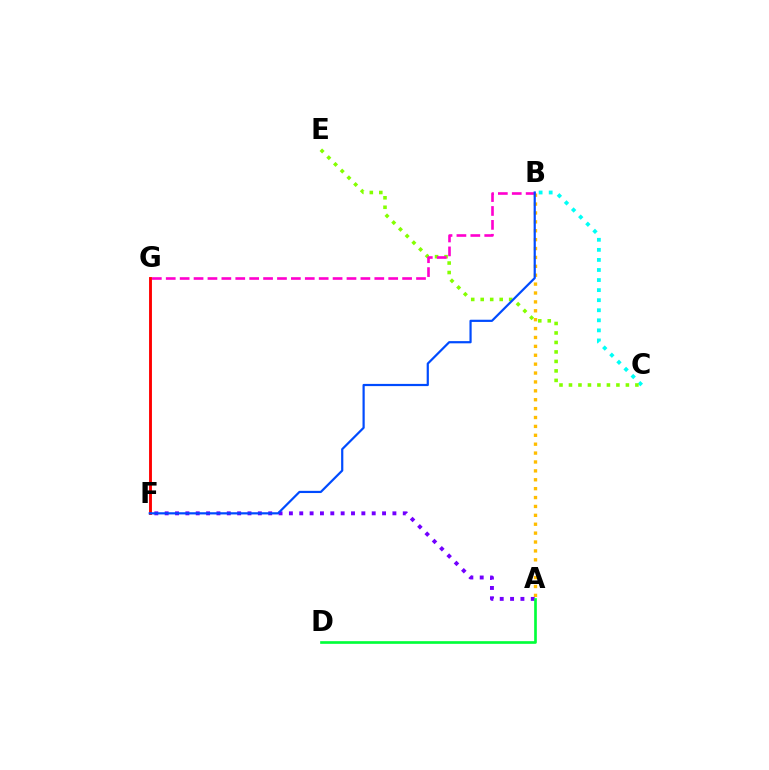{('B', 'C'): [{'color': '#00fff6', 'line_style': 'dotted', 'thickness': 2.73}], ('A', 'F'): [{'color': '#7200ff', 'line_style': 'dotted', 'thickness': 2.81}], ('A', 'B'): [{'color': '#ffbd00', 'line_style': 'dotted', 'thickness': 2.42}], ('A', 'D'): [{'color': '#00ff39', 'line_style': 'solid', 'thickness': 1.92}], ('C', 'E'): [{'color': '#84ff00', 'line_style': 'dotted', 'thickness': 2.58}], ('F', 'G'): [{'color': '#ff0000', 'line_style': 'solid', 'thickness': 2.07}], ('B', 'G'): [{'color': '#ff00cf', 'line_style': 'dashed', 'thickness': 1.89}], ('B', 'F'): [{'color': '#004bff', 'line_style': 'solid', 'thickness': 1.58}]}